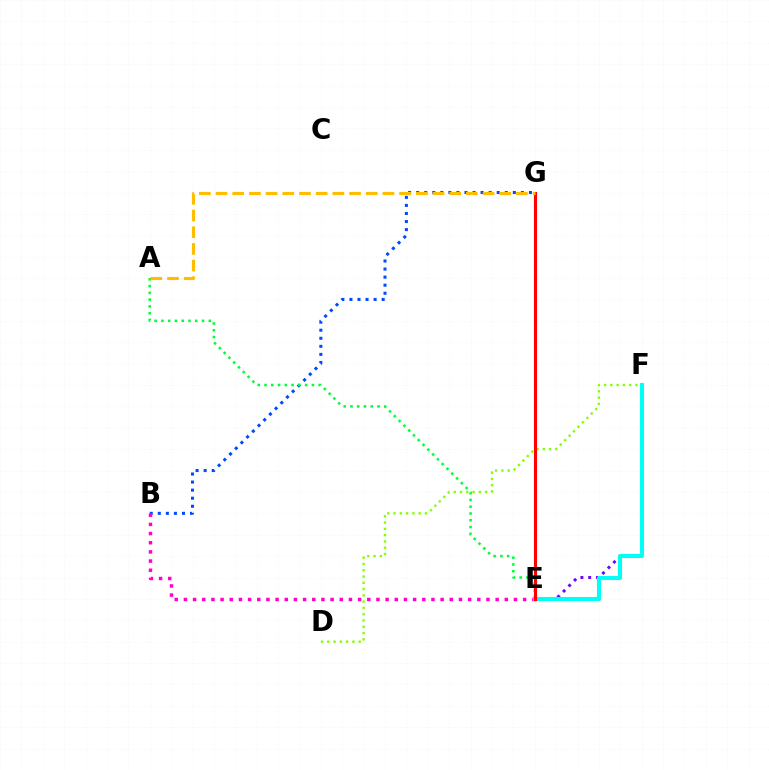{('B', 'G'): [{'color': '#004bff', 'line_style': 'dotted', 'thickness': 2.19}], ('A', 'E'): [{'color': '#00ff39', 'line_style': 'dotted', 'thickness': 1.84}], ('E', 'F'): [{'color': '#7200ff', 'line_style': 'dotted', 'thickness': 2.12}, {'color': '#00fff6', 'line_style': 'solid', 'thickness': 2.94}], ('B', 'E'): [{'color': '#ff00cf', 'line_style': 'dotted', 'thickness': 2.49}], ('D', 'F'): [{'color': '#84ff00', 'line_style': 'dotted', 'thickness': 1.71}], ('E', 'G'): [{'color': '#ff0000', 'line_style': 'solid', 'thickness': 2.23}], ('A', 'G'): [{'color': '#ffbd00', 'line_style': 'dashed', 'thickness': 2.27}]}